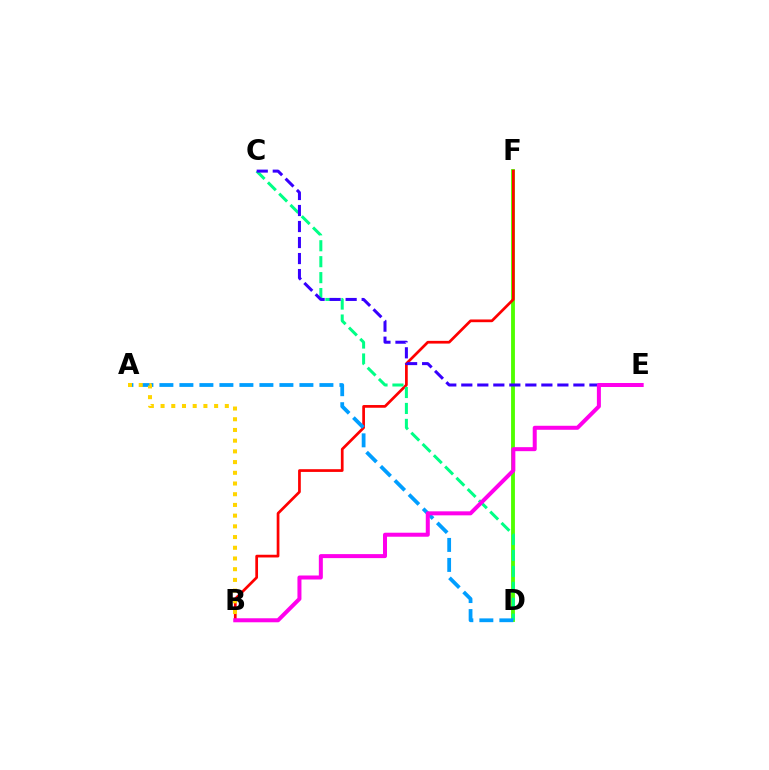{('D', 'F'): [{'color': '#4fff00', 'line_style': 'solid', 'thickness': 2.77}], ('B', 'F'): [{'color': '#ff0000', 'line_style': 'solid', 'thickness': 1.96}], ('C', 'D'): [{'color': '#00ff86', 'line_style': 'dashed', 'thickness': 2.17}], ('A', 'D'): [{'color': '#009eff', 'line_style': 'dashed', 'thickness': 2.72}], ('C', 'E'): [{'color': '#3700ff', 'line_style': 'dashed', 'thickness': 2.18}], ('A', 'B'): [{'color': '#ffd500', 'line_style': 'dotted', 'thickness': 2.91}], ('B', 'E'): [{'color': '#ff00ed', 'line_style': 'solid', 'thickness': 2.88}]}